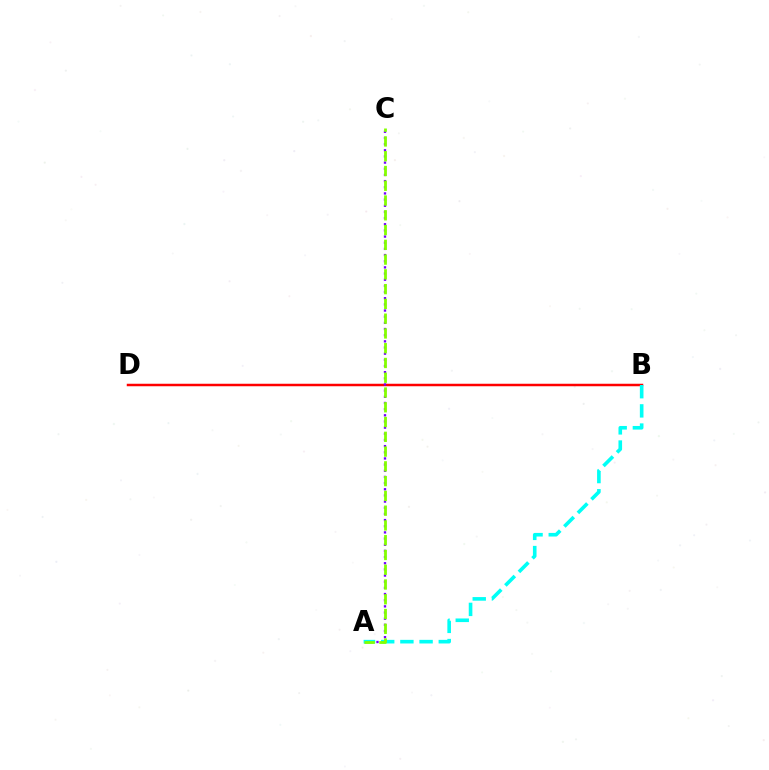{('B', 'D'): [{'color': '#ff0000', 'line_style': 'solid', 'thickness': 1.79}], ('A', 'C'): [{'color': '#7200ff', 'line_style': 'dotted', 'thickness': 1.67}, {'color': '#84ff00', 'line_style': 'dashed', 'thickness': 2.01}], ('A', 'B'): [{'color': '#00fff6', 'line_style': 'dashed', 'thickness': 2.61}]}